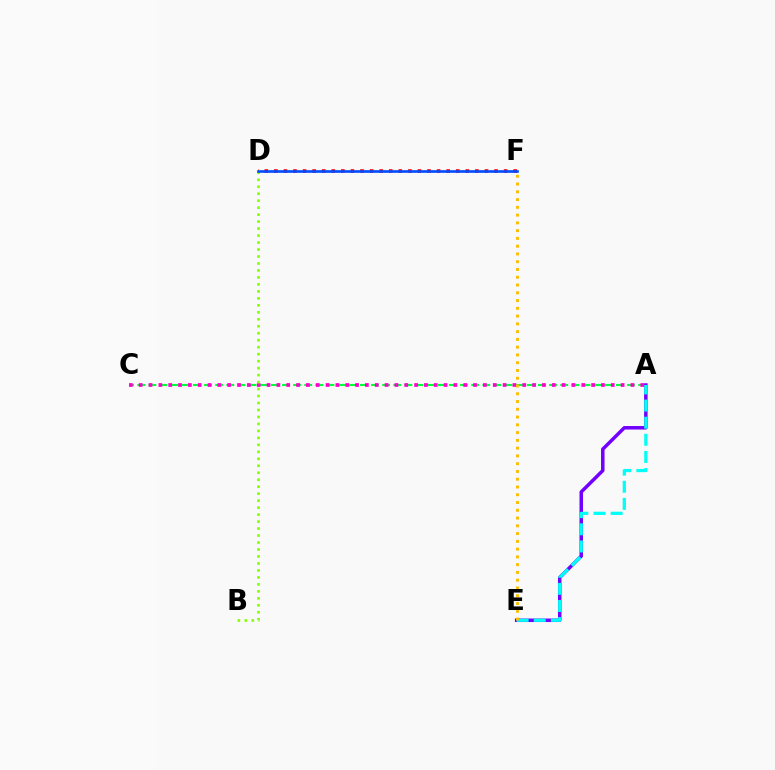{('A', 'C'): [{'color': '#00ff39', 'line_style': 'dashed', 'thickness': 1.51}, {'color': '#ff00cf', 'line_style': 'dotted', 'thickness': 2.67}], ('A', 'E'): [{'color': '#7200ff', 'line_style': 'solid', 'thickness': 2.52}, {'color': '#00fff6', 'line_style': 'dashed', 'thickness': 2.33}], ('D', 'F'): [{'color': '#ff0000', 'line_style': 'dotted', 'thickness': 2.6}, {'color': '#004bff', 'line_style': 'solid', 'thickness': 1.89}], ('B', 'D'): [{'color': '#84ff00', 'line_style': 'dotted', 'thickness': 1.9}], ('E', 'F'): [{'color': '#ffbd00', 'line_style': 'dotted', 'thickness': 2.11}]}